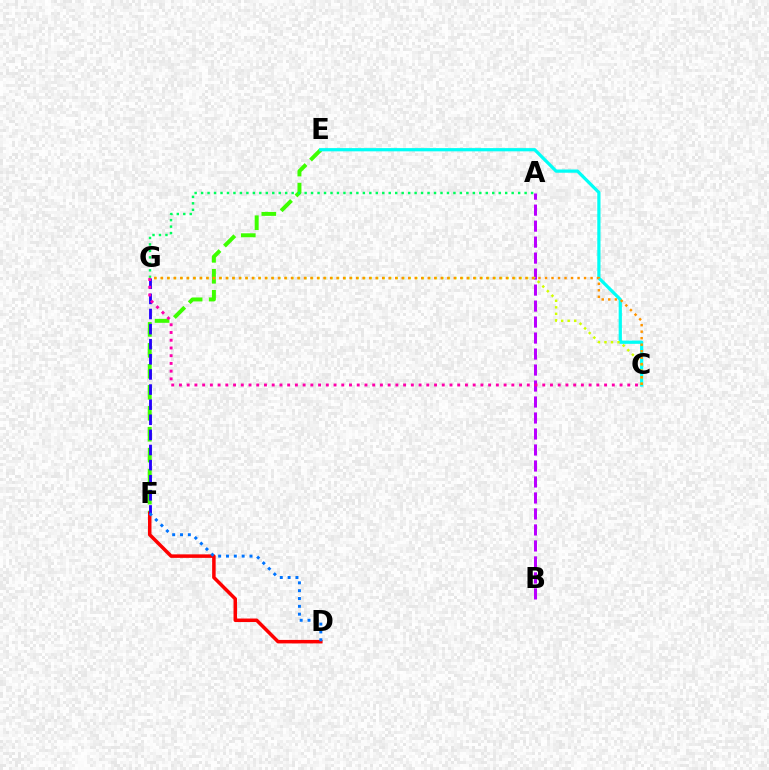{('A', 'B'): [{'color': '#b900ff', 'line_style': 'dashed', 'thickness': 2.17}], ('E', 'F'): [{'color': '#3dff00', 'line_style': 'dashed', 'thickness': 2.85}], ('D', 'F'): [{'color': '#ff0000', 'line_style': 'solid', 'thickness': 2.52}, {'color': '#0074ff', 'line_style': 'dotted', 'thickness': 2.13}], ('F', 'G'): [{'color': '#2500ff', 'line_style': 'dashed', 'thickness': 2.05}], ('A', 'G'): [{'color': '#00ff5c', 'line_style': 'dotted', 'thickness': 1.76}], ('C', 'E'): [{'color': '#00fff6', 'line_style': 'solid', 'thickness': 2.32}], ('C', 'G'): [{'color': '#d1ff00', 'line_style': 'dotted', 'thickness': 1.77}, {'color': '#ff9400', 'line_style': 'dotted', 'thickness': 1.77}, {'color': '#ff00ac', 'line_style': 'dotted', 'thickness': 2.1}]}